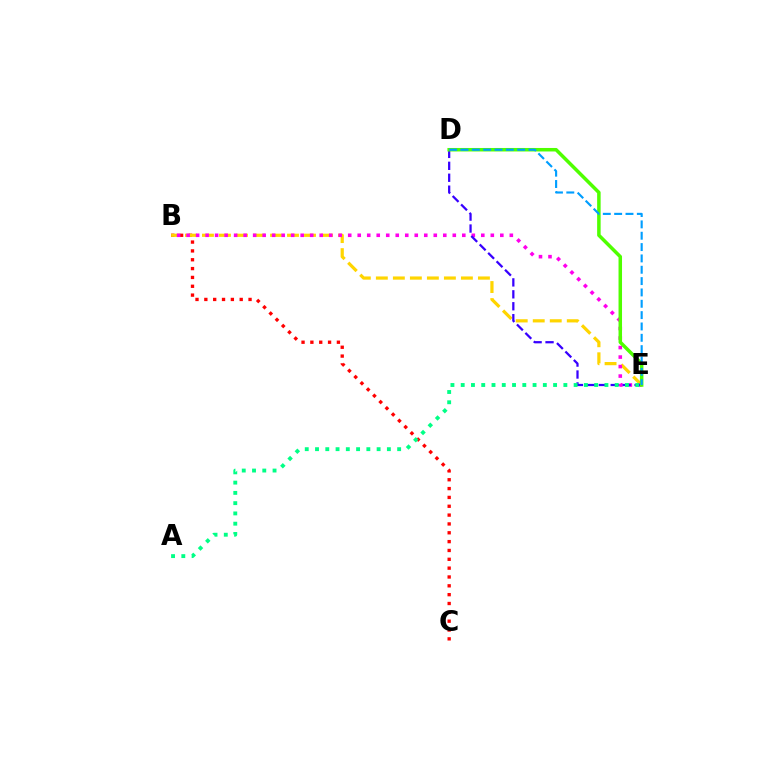{('B', 'C'): [{'color': '#ff0000', 'line_style': 'dotted', 'thickness': 2.4}], ('B', 'E'): [{'color': '#ffd500', 'line_style': 'dashed', 'thickness': 2.31}, {'color': '#ff00ed', 'line_style': 'dotted', 'thickness': 2.58}], ('D', 'E'): [{'color': '#3700ff', 'line_style': 'dashed', 'thickness': 1.62}, {'color': '#4fff00', 'line_style': 'solid', 'thickness': 2.52}, {'color': '#009eff', 'line_style': 'dashed', 'thickness': 1.54}], ('A', 'E'): [{'color': '#00ff86', 'line_style': 'dotted', 'thickness': 2.79}]}